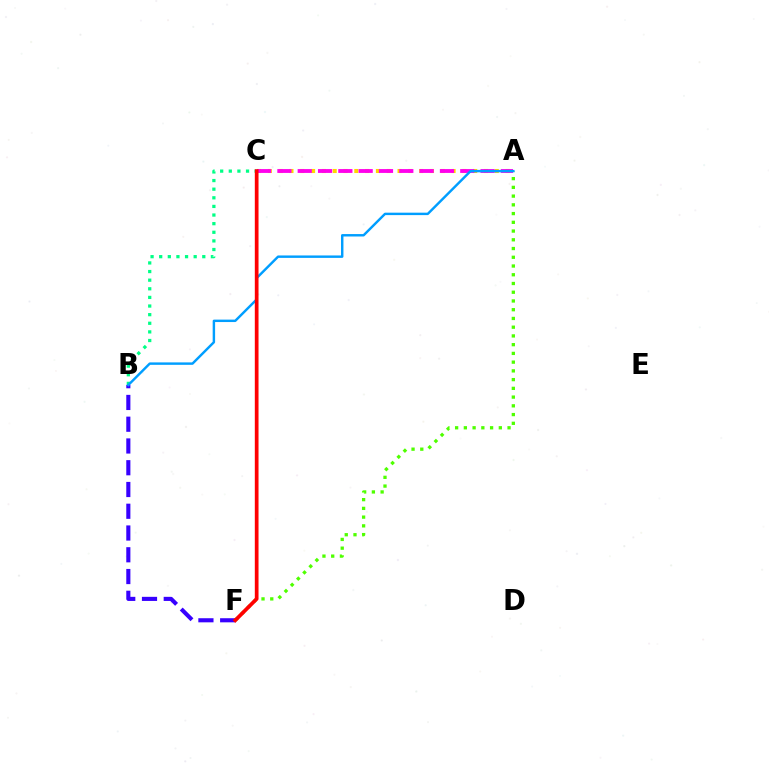{('B', 'C'): [{'color': '#00ff86', 'line_style': 'dotted', 'thickness': 2.34}], ('A', 'C'): [{'color': '#ffd500', 'line_style': 'dotted', 'thickness': 2.94}, {'color': '#ff00ed', 'line_style': 'dashed', 'thickness': 2.76}], ('A', 'F'): [{'color': '#4fff00', 'line_style': 'dotted', 'thickness': 2.37}], ('B', 'F'): [{'color': '#3700ff', 'line_style': 'dashed', 'thickness': 2.96}], ('A', 'B'): [{'color': '#009eff', 'line_style': 'solid', 'thickness': 1.75}], ('C', 'F'): [{'color': '#ff0000', 'line_style': 'solid', 'thickness': 2.68}]}